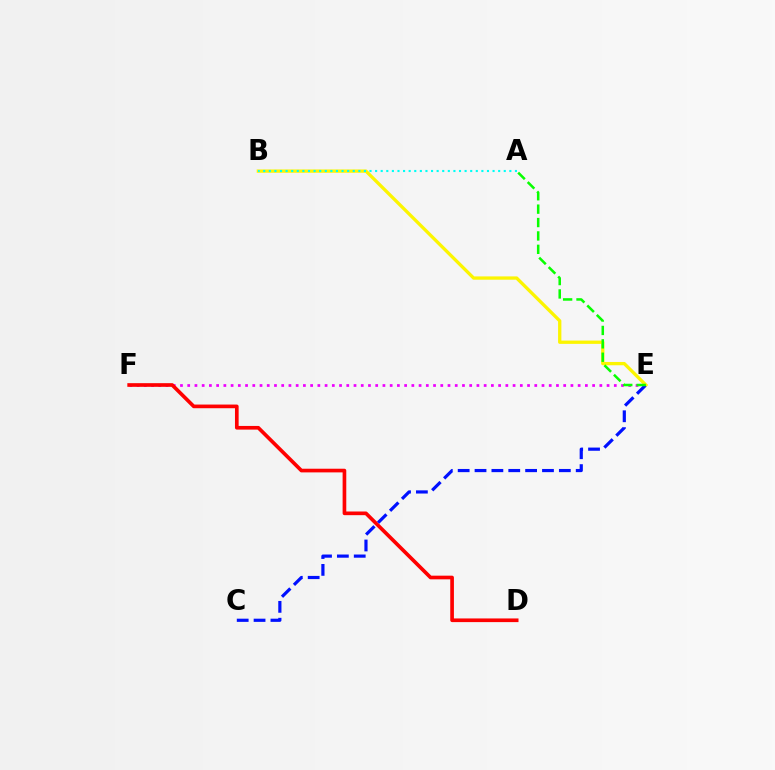{('E', 'F'): [{'color': '#ee00ff', 'line_style': 'dotted', 'thickness': 1.96}], ('B', 'E'): [{'color': '#fcf500', 'line_style': 'solid', 'thickness': 2.38}], ('D', 'F'): [{'color': '#ff0000', 'line_style': 'solid', 'thickness': 2.64}], ('A', 'B'): [{'color': '#00fff6', 'line_style': 'dotted', 'thickness': 1.52}], ('C', 'E'): [{'color': '#0010ff', 'line_style': 'dashed', 'thickness': 2.29}], ('A', 'E'): [{'color': '#08ff00', 'line_style': 'dashed', 'thickness': 1.82}]}